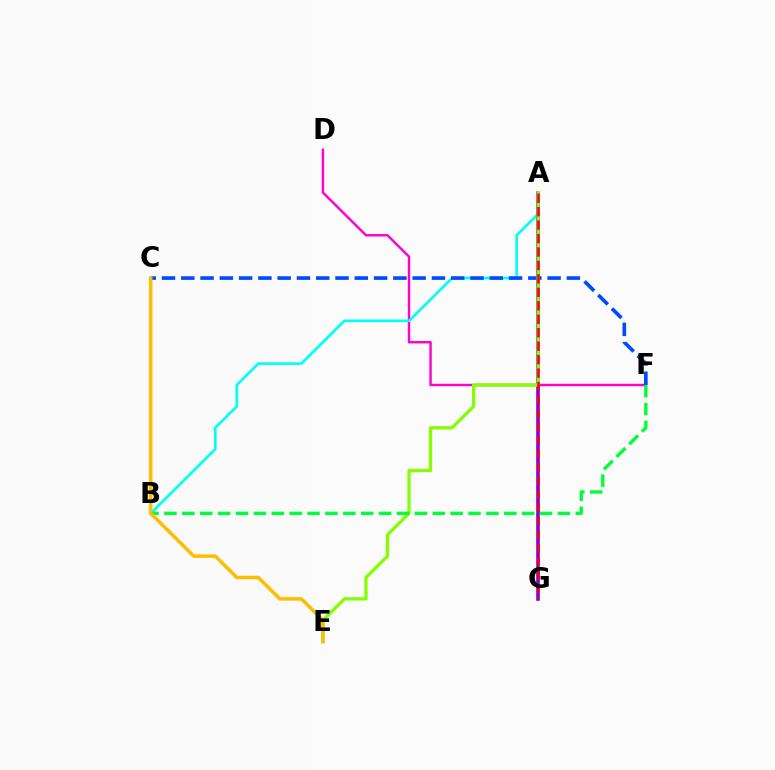{('D', 'F'): [{'color': '#ff00cf', 'line_style': 'solid', 'thickness': 1.74}], ('A', 'B'): [{'color': '#00fff6', 'line_style': 'solid', 'thickness': 1.92}], ('A', 'G'): [{'color': '#7200ff', 'line_style': 'solid', 'thickness': 2.58}, {'color': '#ff0000', 'line_style': 'dashed', 'thickness': 1.83}], ('C', 'F'): [{'color': '#004bff', 'line_style': 'dashed', 'thickness': 2.62}], ('A', 'E'): [{'color': '#84ff00', 'line_style': 'solid', 'thickness': 2.35}], ('B', 'F'): [{'color': '#00ff39', 'line_style': 'dashed', 'thickness': 2.43}], ('C', 'E'): [{'color': '#ffbd00', 'line_style': 'solid', 'thickness': 2.52}]}